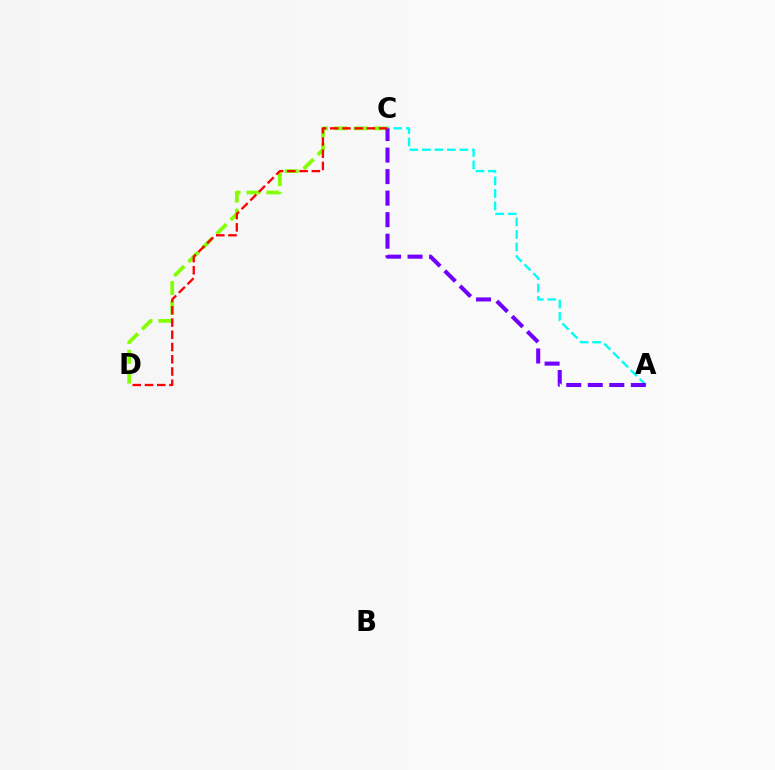{('C', 'D'): [{'color': '#84ff00', 'line_style': 'dashed', 'thickness': 2.7}, {'color': '#ff0000', 'line_style': 'dashed', 'thickness': 1.66}], ('A', 'C'): [{'color': '#00fff6', 'line_style': 'dashed', 'thickness': 1.7}, {'color': '#7200ff', 'line_style': 'dashed', 'thickness': 2.92}]}